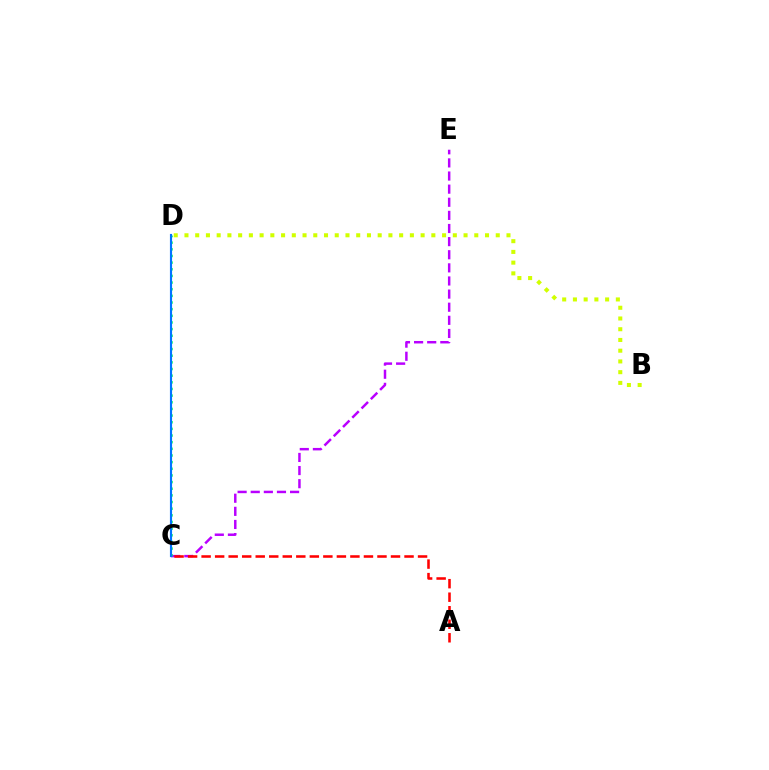{('C', 'E'): [{'color': '#b900ff', 'line_style': 'dashed', 'thickness': 1.78}], ('C', 'D'): [{'color': '#00ff5c', 'line_style': 'dotted', 'thickness': 1.81}, {'color': '#0074ff', 'line_style': 'solid', 'thickness': 1.54}], ('A', 'C'): [{'color': '#ff0000', 'line_style': 'dashed', 'thickness': 1.84}], ('B', 'D'): [{'color': '#d1ff00', 'line_style': 'dotted', 'thickness': 2.92}]}